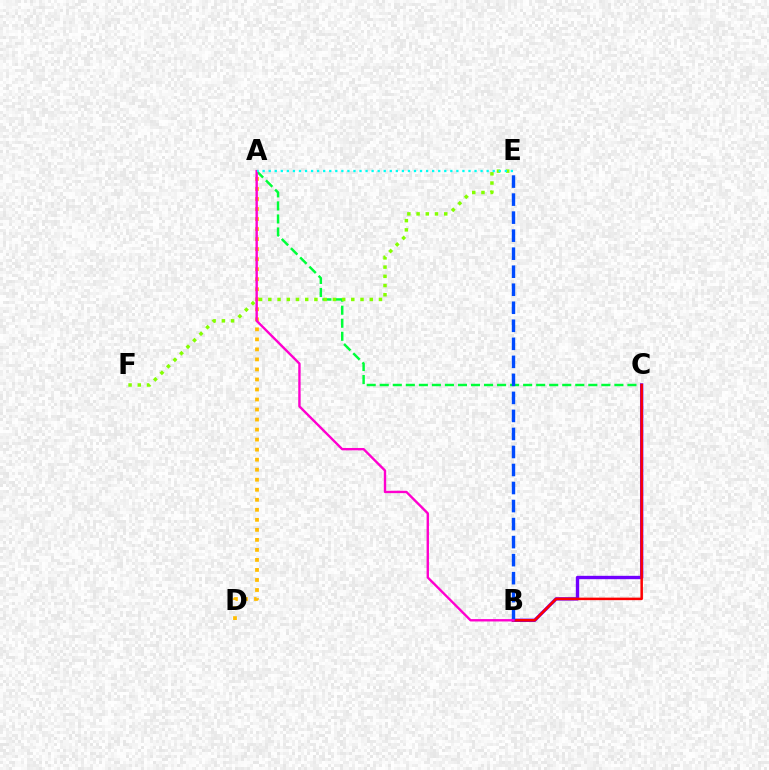{('A', 'C'): [{'color': '#00ff39', 'line_style': 'dashed', 'thickness': 1.77}], ('A', 'D'): [{'color': '#ffbd00', 'line_style': 'dotted', 'thickness': 2.72}], ('B', 'C'): [{'color': '#7200ff', 'line_style': 'solid', 'thickness': 2.42}, {'color': '#ff0000', 'line_style': 'solid', 'thickness': 1.81}], ('B', 'E'): [{'color': '#004bff', 'line_style': 'dashed', 'thickness': 2.45}], ('A', 'B'): [{'color': '#ff00cf', 'line_style': 'solid', 'thickness': 1.71}], ('E', 'F'): [{'color': '#84ff00', 'line_style': 'dotted', 'thickness': 2.51}], ('A', 'E'): [{'color': '#00fff6', 'line_style': 'dotted', 'thickness': 1.64}]}